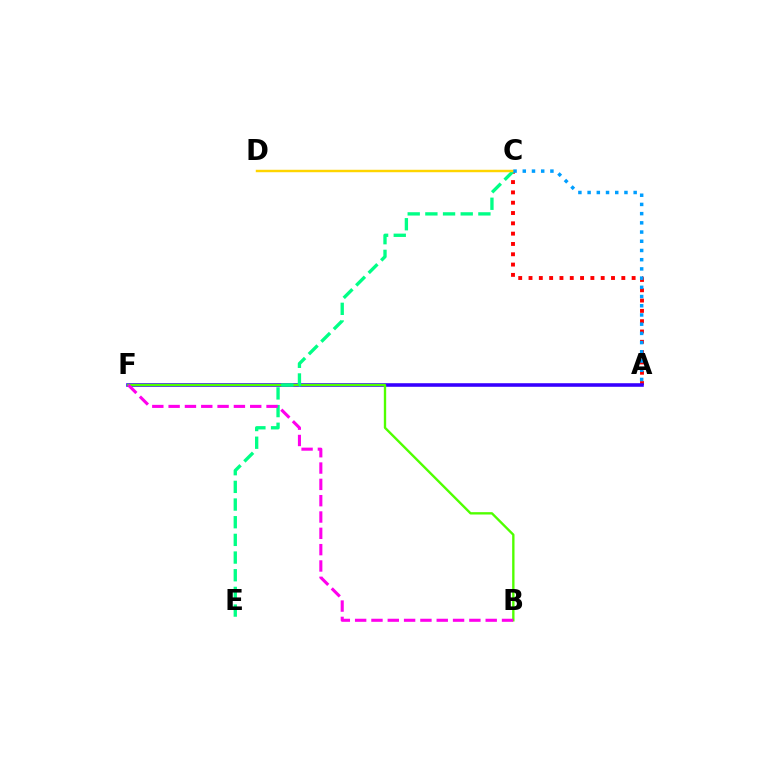{('A', 'C'): [{'color': '#ff0000', 'line_style': 'dotted', 'thickness': 2.8}, {'color': '#009eff', 'line_style': 'dotted', 'thickness': 2.5}], ('A', 'F'): [{'color': '#3700ff', 'line_style': 'solid', 'thickness': 2.58}], ('B', 'F'): [{'color': '#4fff00', 'line_style': 'solid', 'thickness': 1.7}, {'color': '#ff00ed', 'line_style': 'dashed', 'thickness': 2.22}], ('C', 'E'): [{'color': '#00ff86', 'line_style': 'dashed', 'thickness': 2.4}], ('C', 'D'): [{'color': '#ffd500', 'line_style': 'solid', 'thickness': 1.75}]}